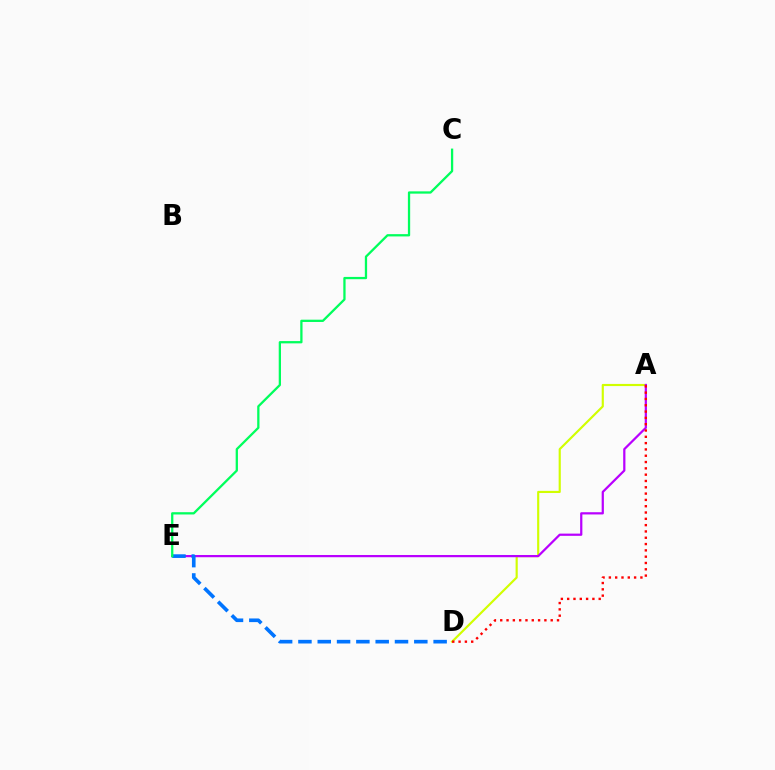{('A', 'D'): [{'color': '#d1ff00', 'line_style': 'solid', 'thickness': 1.55}, {'color': '#ff0000', 'line_style': 'dotted', 'thickness': 1.71}], ('A', 'E'): [{'color': '#b900ff', 'line_style': 'solid', 'thickness': 1.6}], ('D', 'E'): [{'color': '#0074ff', 'line_style': 'dashed', 'thickness': 2.62}], ('C', 'E'): [{'color': '#00ff5c', 'line_style': 'solid', 'thickness': 1.64}]}